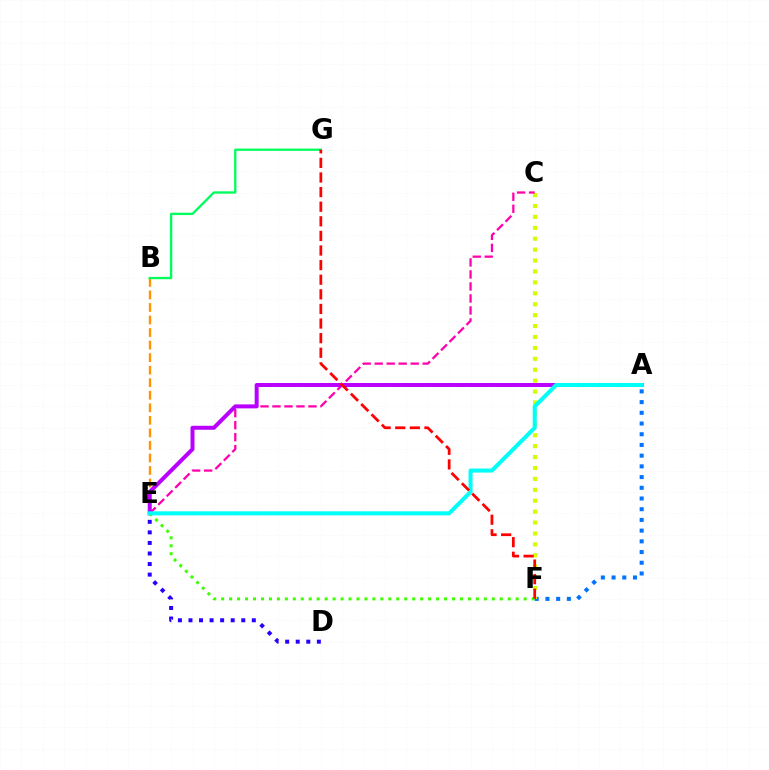{('A', 'F'): [{'color': '#0074ff', 'line_style': 'dotted', 'thickness': 2.91}], ('D', 'E'): [{'color': '#2500ff', 'line_style': 'dotted', 'thickness': 2.87}], ('B', 'E'): [{'color': '#ff9400', 'line_style': 'dashed', 'thickness': 1.7}], ('C', 'F'): [{'color': '#d1ff00', 'line_style': 'dotted', 'thickness': 2.97}], ('C', 'E'): [{'color': '#ff00ac', 'line_style': 'dashed', 'thickness': 1.63}], ('A', 'E'): [{'color': '#b900ff', 'line_style': 'solid', 'thickness': 2.87}, {'color': '#00fff6', 'line_style': 'solid', 'thickness': 2.91}], ('E', 'F'): [{'color': '#3dff00', 'line_style': 'dotted', 'thickness': 2.16}], ('B', 'G'): [{'color': '#00ff5c', 'line_style': 'solid', 'thickness': 1.68}], ('F', 'G'): [{'color': '#ff0000', 'line_style': 'dashed', 'thickness': 1.98}]}